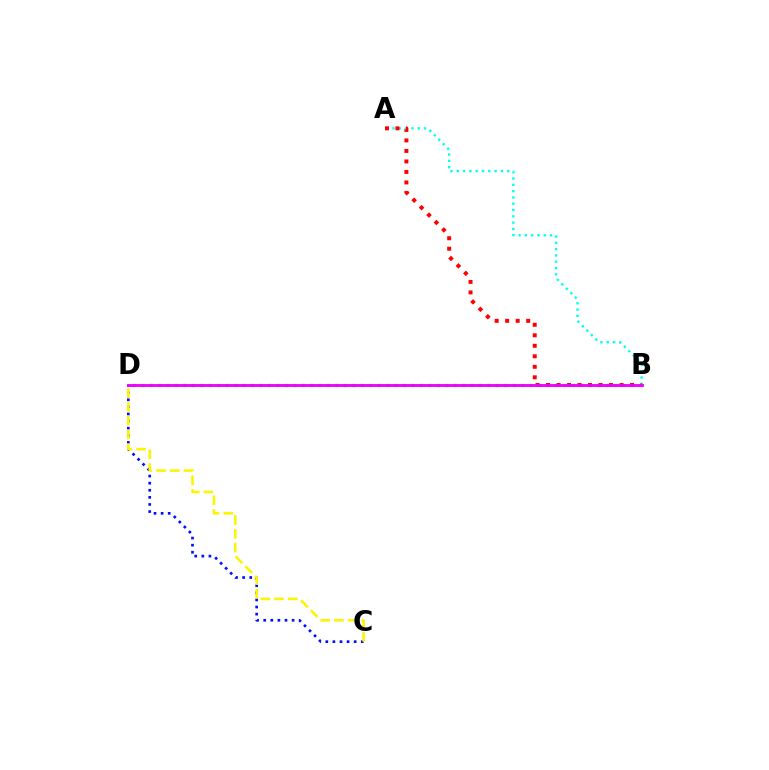{('C', 'D'): [{'color': '#0010ff', 'line_style': 'dotted', 'thickness': 1.93}, {'color': '#fcf500', 'line_style': 'dashed', 'thickness': 1.87}], ('B', 'D'): [{'color': '#08ff00', 'line_style': 'dotted', 'thickness': 2.29}, {'color': '#ee00ff', 'line_style': 'solid', 'thickness': 2.05}], ('A', 'B'): [{'color': '#00fff6', 'line_style': 'dotted', 'thickness': 1.71}, {'color': '#ff0000', 'line_style': 'dotted', 'thickness': 2.85}]}